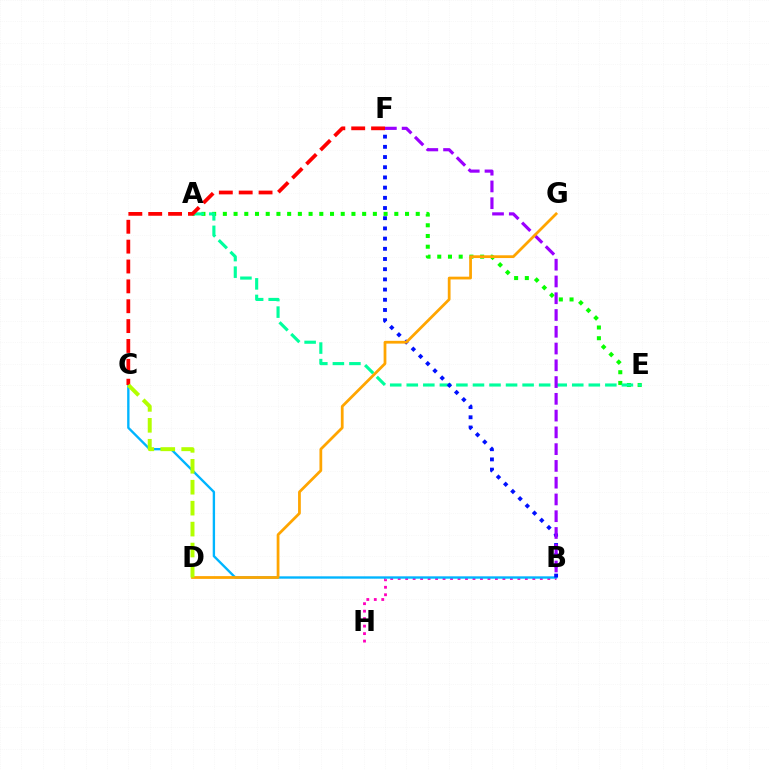{('B', 'H'): [{'color': '#ff00bd', 'line_style': 'dotted', 'thickness': 2.03}], ('B', 'C'): [{'color': '#00b5ff', 'line_style': 'solid', 'thickness': 1.7}], ('A', 'E'): [{'color': '#08ff00', 'line_style': 'dotted', 'thickness': 2.91}, {'color': '#00ff9d', 'line_style': 'dashed', 'thickness': 2.25}], ('B', 'F'): [{'color': '#0010ff', 'line_style': 'dotted', 'thickness': 2.77}, {'color': '#9b00ff', 'line_style': 'dashed', 'thickness': 2.28}], ('C', 'F'): [{'color': '#ff0000', 'line_style': 'dashed', 'thickness': 2.7}], ('D', 'G'): [{'color': '#ffa500', 'line_style': 'solid', 'thickness': 1.99}], ('C', 'D'): [{'color': '#b3ff00', 'line_style': 'dashed', 'thickness': 2.84}]}